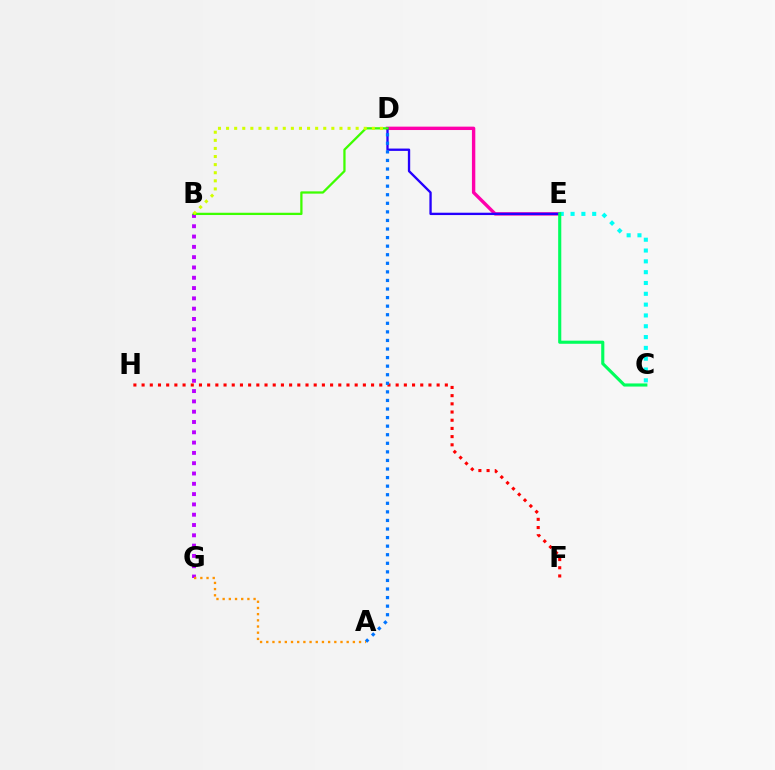{('D', 'E'): [{'color': '#ff00ac', 'line_style': 'solid', 'thickness': 2.43}, {'color': '#2500ff', 'line_style': 'solid', 'thickness': 1.68}], ('B', 'G'): [{'color': '#b900ff', 'line_style': 'dotted', 'thickness': 2.8}], ('C', 'E'): [{'color': '#00fff6', 'line_style': 'dotted', 'thickness': 2.94}, {'color': '#00ff5c', 'line_style': 'solid', 'thickness': 2.24}], ('F', 'H'): [{'color': '#ff0000', 'line_style': 'dotted', 'thickness': 2.23}], ('B', 'D'): [{'color': '#3dff00', 'line_style': 'solid', 'thickness': 1.64}, {'color': '#d1ff00', 'line_style': 'dotted', 'thickness': 2.2}], ('A', 'D'): [{'color': '#0074ff', 'line_style': 'dotted', 'thickness': 2.33}], ('A', 'G'): [{'color': '#ff9400', 'line_style': 'dotted', 'thickness': 1.68}]}